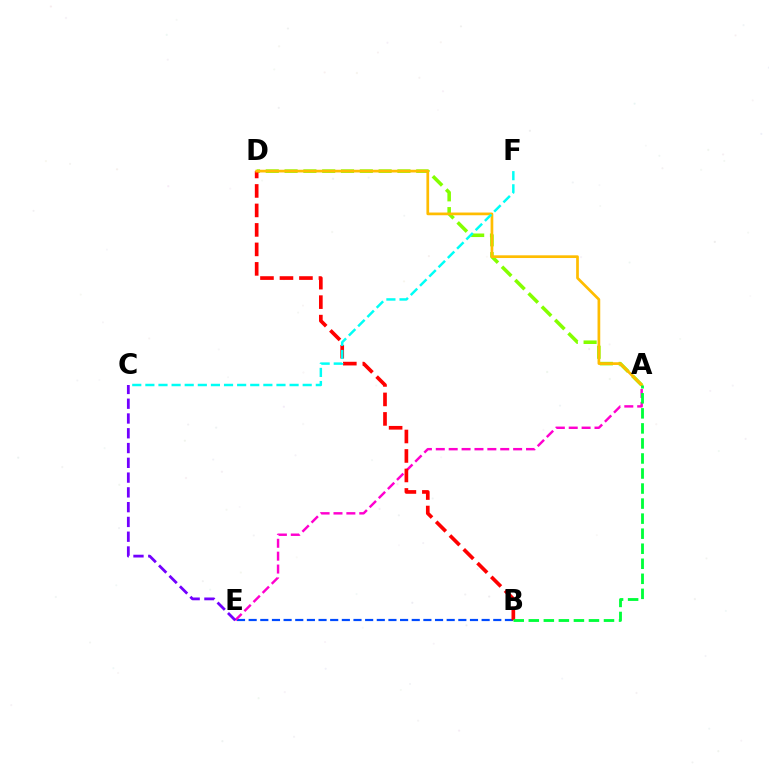{('A', 'D'): [{'color': '#84ff00', 'line_style': 'dashed', 'thickness': 2.56}, {'color': '#ffbd00', 'line_style': 'solid', 'thickness': 1.95}], ('B', 'E'): [{'color': '#004bff', 'line_style': 'dashed', 'thickness': 1.58}], ('A', 'E'): [{'color': '#ff00cf', 'line_style': 'dashed', 'thickness': 1.75}], ('B', 'D'): [{'color': '#ff0000', 'line_style': 'dashed', 'thickness': 2.65}], ('A', 'B'): [{'color': '#00ff39', 'line_style': 'dashed', 'thickness': 2.04}], ('C', 'E'): [{'color': '#7200ff', 'line_style': 'dashed', 'thickness': 2.01}], ('C', 'F'): [{'color': '#00fff6', 'line_style': 'dashed', 'thickness': 1.78}]}